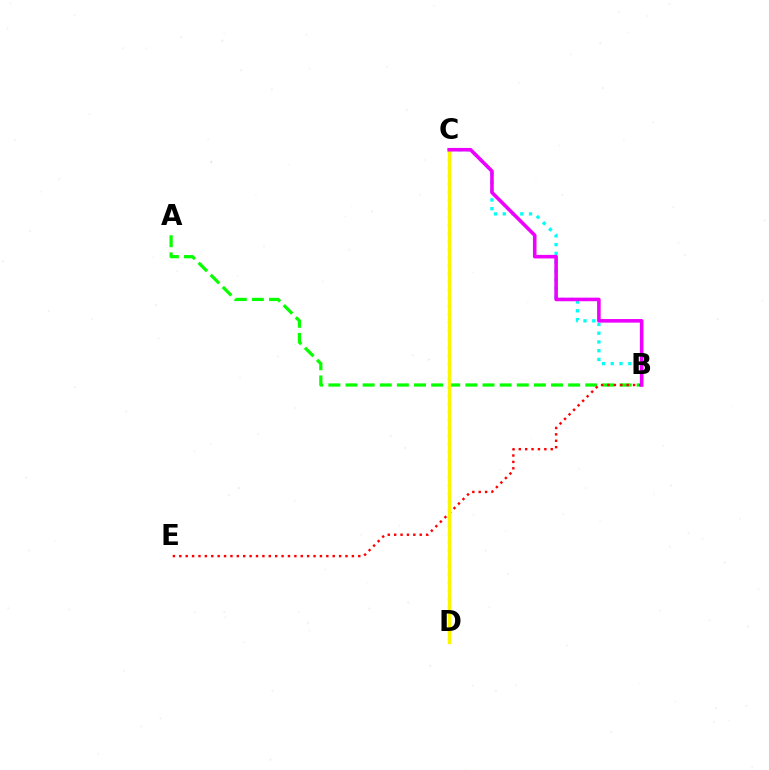{('A', 'B'): [{'color': '#08ff00', 'line_style': 'dashed', 'thickness': 2.33}], ('B', 'C'): [{'color': '#00fff6', 'line_style': 'dotted', 'thickness': 2.38}, {'color': '#ee00ff', 'line_style': 'solid', 'thickness': 2.57}], ('C', 'D'): [{'color': '#0010ff', 'line_style': 'dotted', 'thickness': 2.21}, {'color': '#fcf500', 'line_style': 'solid', 'thickness': 2.37}], ('B', 'E'): [{'color': '#ff0000', 'line_style': 'dotted', 'thickness': 1.74}]}